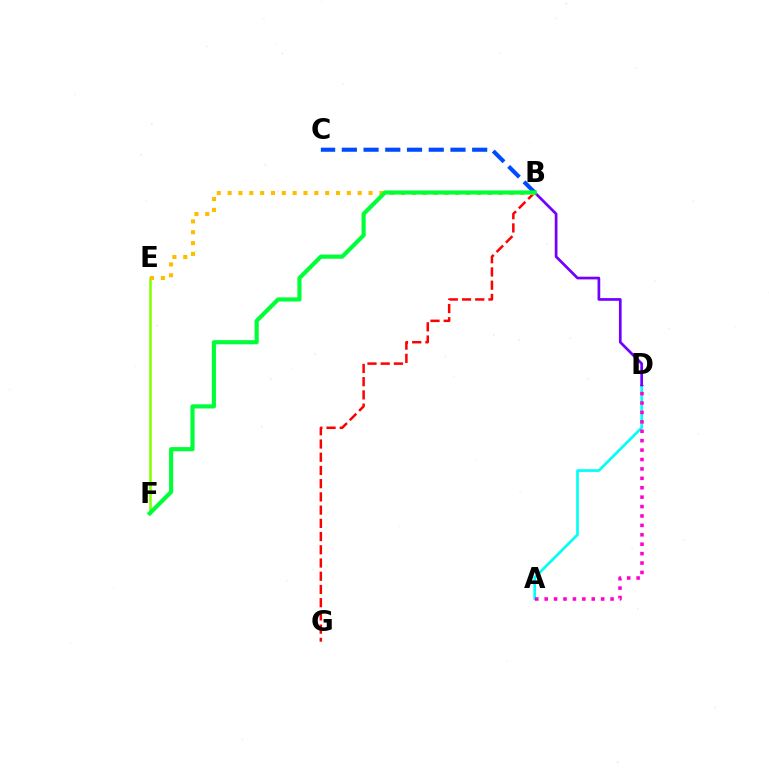{('A', 'D'): [{'color': '#00fff6', 'line_style': 'solid', 'thickness': 1.93}, {'color': '#ff00cf', 'line_style': 'dotted', 'thickness': 2.56}], ('B', 'C'): [{'color': '#004bff', 'line_style': 'dashed', 'thickness': 2.95}], ('E', 'F'): [{'color': '#84ff00', 'line_style': 'solid', 'thickness': 1.84}], ('B', 'G'): [{'color': '#ff0000', 'line_style': 'dashed', 'thickness': 1.8}], ('B', 'E'): [{'color': '#ffbd00', 'line_style': 'dotted', 'thickness': 2.94}], ('B', 'D'): [{'color': '#7200ff', 'line_style': 'solid', 'thickness': 1.95}], ('B', 'F'): [{'color': '#00ff39', 'line_style': 'solid', 'thickness': 2.98}]}